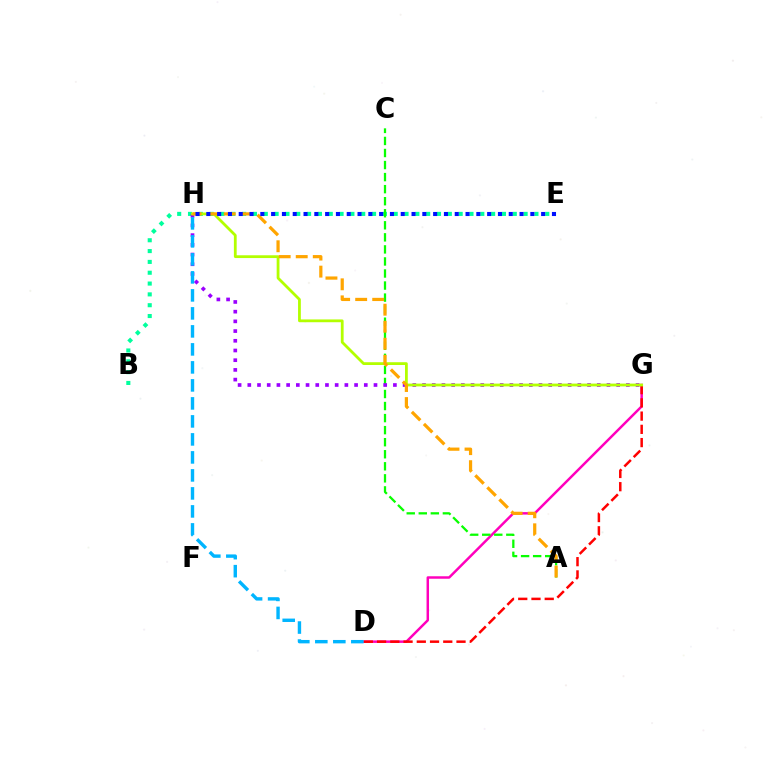{('B', 'E'): [{'color': '#00ff9d', 'line_style': 'dotted', 'thickness': 2.94}], ('D', 'G'): [{'color': '#ff00bd', 'line_style': 'solid', 'thickness': 1.78}, {'color': '#ff0000', 'line_style': 'dashed', 'thickness': 1.8}], ('A', 'C'): [{'color': '#08ff00', 'line_style': 'dashed', 'thickness': 1.64}], ('G', 'H'): [{'color': '#9b00ff', 'line_style': 'dotted', 'thickness': 2.64}, {'color': '#b3ff00', 'line_style': 'solid', 'thickness': 2.01}], ('A', 'H'): [{'color': '#ffa500', 'line_style': 'dashed', 'thickness': 2.31}], ('E', 'H'): [{'color': '#0010ff', 'line_style': 'dotted', 'thickness': 2.93}], ('D', 'H'): [{'color': '#00b5ff', 'line_style': 'dashed', 'thickness': 2.45}]}